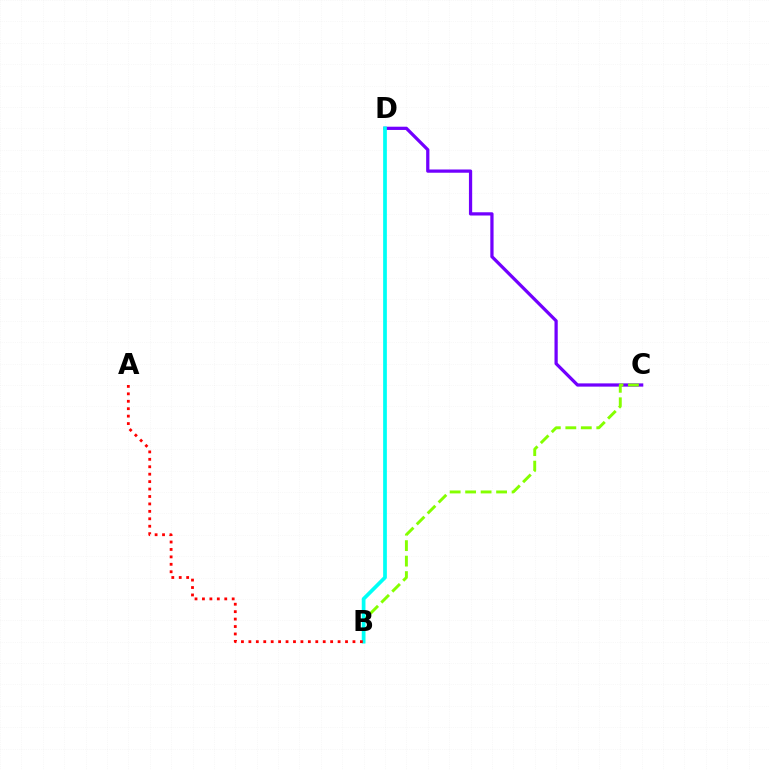{('C', 'D'): [{'color': '#7200ff', 'line_style': 'solid', 'thickness': 2.33}], ('B', 'C'): [{'color': '#84ff00', 'line_style': 'dashed', 'thickness': 2.1}], ('B', 'D'): [{'color': '#00fff6', 'line_style': 'solid', 'thickness': 2.68}], ('A', 'B'): [{'color': '#ff0000', 'line_style': 'dotted', 'thickness': 2.02}]}